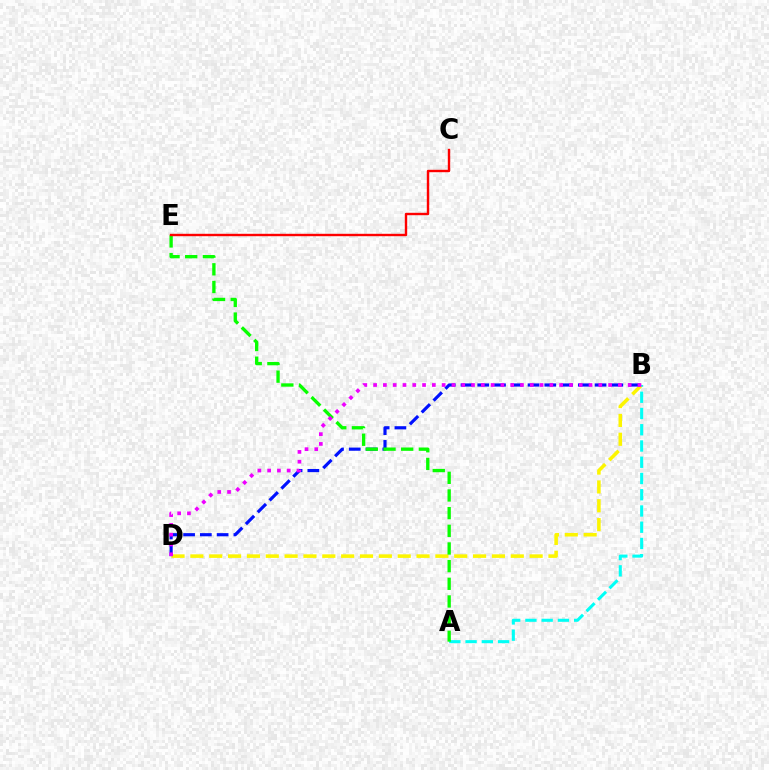{('B', 'D'): [{'color': '#fcf500', 'line_style': 'dashed', 'thickness': 2.56}, {'color': '#0010ff', 'line_style': 'dashed', 'thickness': 2.28}, {'color': '#ee00ff', 'line_style': 'dotted', 'thickness': 2.66}], ('A', 'B'): [{'color': '#00fff6', 'line_style': 'dashed', 'thickness': 2.21}], ('A', 'E'): [{'color': '#08ff00', 'line_style': 'dashed', 'thickness': 2.4}], ('C', 'E'): [{'color': '#ff0000', 'line_style': 'solid', 'thickness': 1.72}]}